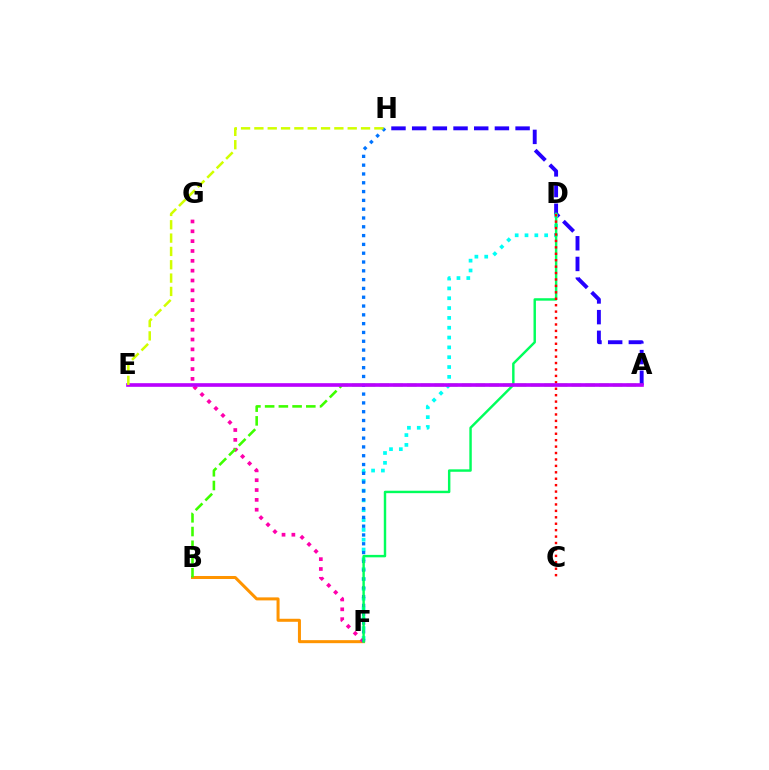{('A', 'H'): [{'color': '#2500ff', 'line_style': 'dashed', 'thickness': 2.81}], ('D', 'F'): [{'color': '#00fff6', 'line_style': 'dotted', 'thickness': 2.67}, {'color': '#00ff5c', 'line_style': 'solid', 'thickness': 1.76}], ('B', 'F'): [{'color': '#ff9400', 'line_style': 'solid', 'thickness': 2.17}], ('F', 'G'): [{'color': '#ff00ac', 'line_style': 'dotted', 'thickness': 2.67}], ('F', 'H'): [{'color': '#0074ff', 'line_style': 'dotted', 'thickness': 2.39}], ('A', 'B'): [{'color': '#3dff00', 'line_style': 'dashed', 'thickness': 1.86}], ('C', 'D'): [{'color': '#ff0000', 'line_style': 'dotted', 'thickness': 1.75}], ('A', 'E'): [{'color': '#b900ff', 'line_style': 'solid', 'thickness': 2.62}], ('E', 'H'): [{'color': '#d1ff00', 'line_style': 'dashed', 'thickness': 1.81}]}